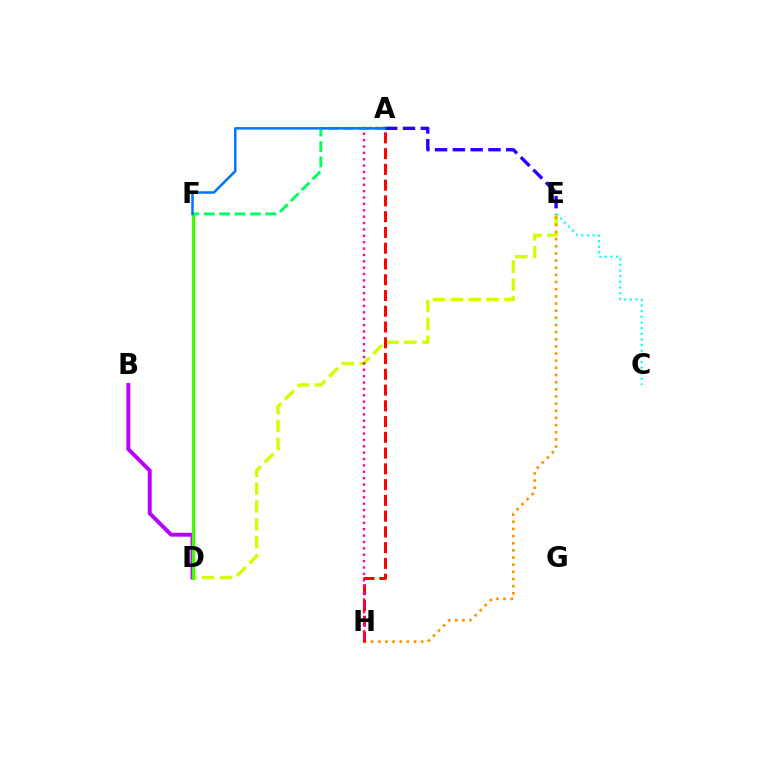{('D', 'E'): [{'color': '#d1ff00', 'line_style': 'dashed', 'thickness': 2.43}], ('A', 'E'): [{'color': '#2500ff', 'line_style': 'dashed', 'thickness': 2.42}], ('E', 'H'): [{'color': '#ff9400', 'line_style': 'dotted', 'thickness': 1.94}], ('A', 'H'): [{'color': '#ff0000', 'line_style': 'dashed', 'thickness': 2.14}, {'color': '#ff00ac', 'line_style': 'dotted', 'thickness': 1.73}], ('B', 'D'): [{'color': '#b900ff', 'line_style': 'solid', 'thickness': 2.82}], ('D', 'F'): [{'color': '#3dff00', 'line_style': 'solid', 'thickness': 2.38}], ('C', 'E'): [{'color': '#00fff6', 'line_style': 'dotted', 'thickness': 1.53}], ('A', 'F'): [{'color': '#00ff5c', 'line_style': 'dashed', 'thickness': 2.09}, {'color': '#0074ff', 'line_style': 'solid', 'thickness': 1.8}]}